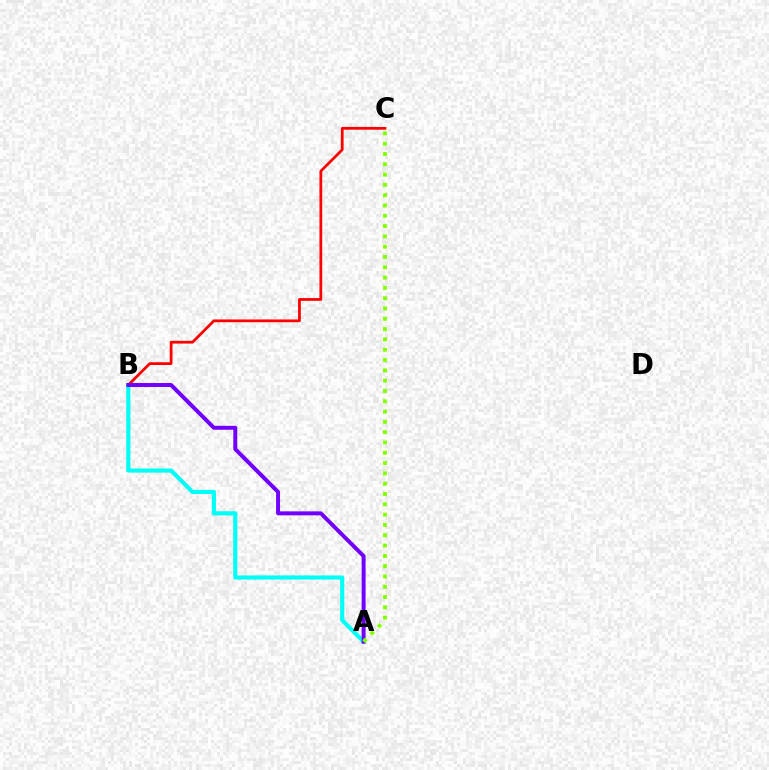{('B', 'C'): [{'color': '#ff0000', 'line_style': 'solid', 'thickness': 1.98}], ('A', 'B'): [{'color': '#00fff6', 'line_style': 'solid', 'thickness': 2.98}, {'color': '#7200ff', 'line_style': 'solid', 'thickness': 2.85}], ('A', 'C'): [{'color': '#84ff00', 'line_style': 'dotted', 'thickness': 2.8}]}